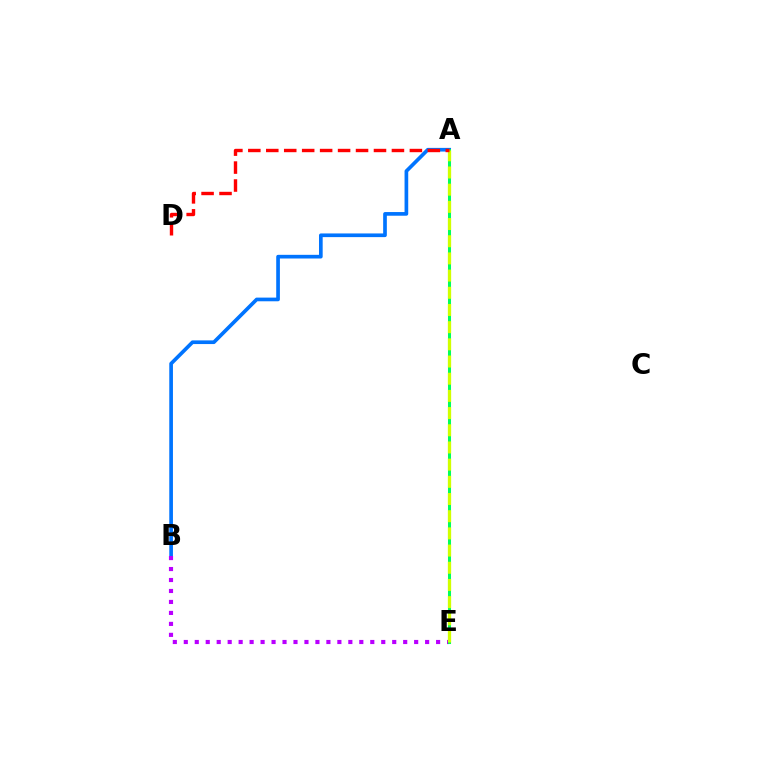{('A', 'B'): [{'color': '#0074ff', 'line_style': 'solid', 'thickness': 2.65}], ('B', 'E'): [{'color': '#b900ff', 'line_style': 'dotted', 'thickness': 2.98}], ('A', 'E'): [{'color': '#00ff5c', 'line_style': 'solid', 'thickness': 2.19}, {'color': '#d1ff00', 'line_style': 'dashed', 'thickness': 2.33}], ('A', 'D'): [{'color': '#ff0000', 'line_style': 'dashed', 'thickness': 2.44}]}